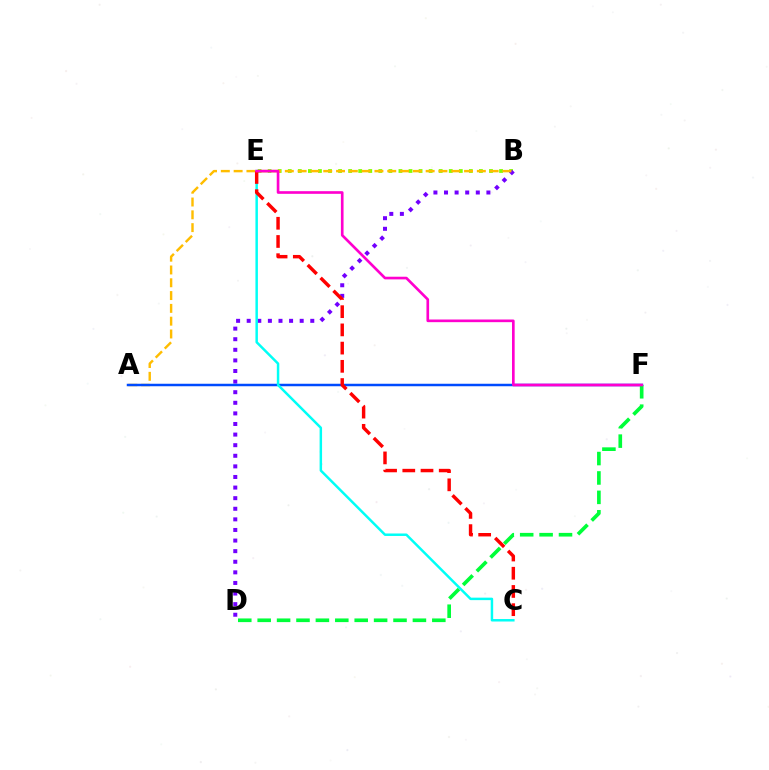{('B', 'E'): [{'color': '#84ff00', 'line_style': 'dotted', 'thickness': 2.73}], ('B', 'D'): [{'color': '#7200ff', 'line_style': 'dotted', 'thickness': 2.88}], ('A', 'B'): [{'color': '#ffbd00', 'line_style': 'dashed', 'thickness': 1.74}], ('A', 'F'): [{'color': '#004bff', 'line_style': 'solid', 'thickness': 1.79}], ('C', 'E'): [{'color': '#00fff6', 'line_style': 'solid', 'thickness': 1.78}, {'color': '#ff0000', 'line_style': 'dashed', 'thickness': 2.47}], ('D', 'F'): [{'color': '#00ff39', 'line_style': 'dashed', 'thickness': 2.64}], ('E', 'F'): [{'color': '#ff00cf', 'line_style': 'solid', 'thickness': 1.91}]}